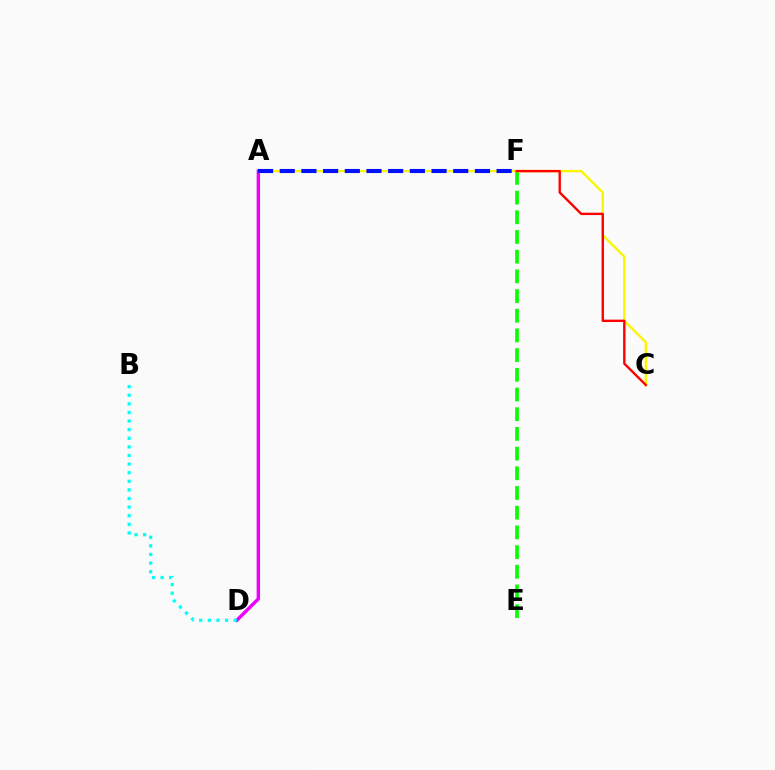{('E', 'F'): [{'color': '#08ff00', 'line_style': 'dashed', 'thickness': 2.68}], ('A', 'C'): [{'color': '#fcf500', 'line_style': 'solid', 'thickness': 1.71}], ('A', 'D'): [{'color': '#ee00ff', 'line_style': 'solid', 'thickness': 2.44}], ('A', 'F'): [{'color': '#0010ff', 'line_style': 'dashed', 'thickness': 2.95}], ('B', 'D'): [{'color': '#00fff6', 'line_style': 'dotted', 'thickness': 2.34}], ('C', 'F'): [{'color': '#ff0000', 'line_style': 'solid', 'thickness': 1.71}]}